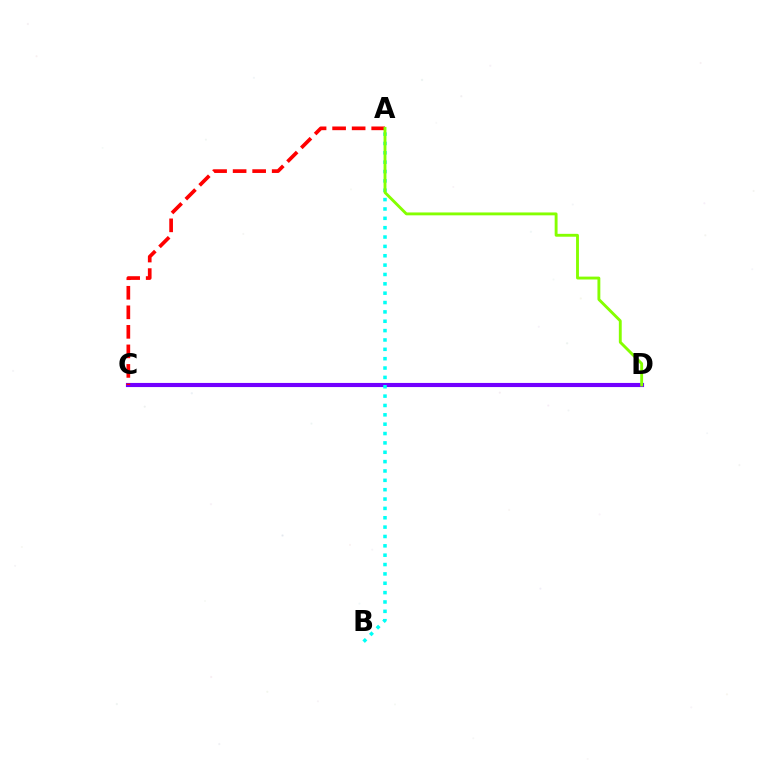{('C', 'D'): [{'color': '#7200ff', 'line_style': 'solid', 'thickness': 2.97}], ('A', 'B'): [{'color': '#00fff6', 'line_style': 'dotted', 'thickness': 2.54}], ('A', 'C'): [{'color': '#ff0000', 'line_style': 'dashed', 'thickness': 2.65}], ('A', 'D'): [{'color': '#84ff00', 'line_style': 'solid', 'thickness': 2.07}]}